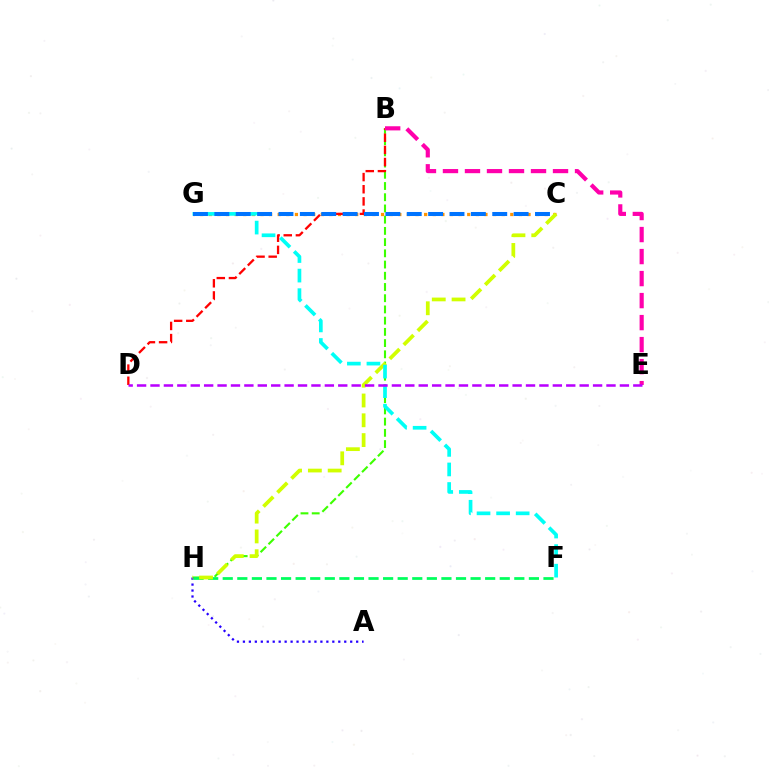{('B', 'H'): [{'color': '#3dff00', 'line_style': 'dashed', 'thickness': 1.52}], ('A', 'H'): [{'color': '#2500ff', 'line_style': 'dotted', 'thickness': 1.62}], ('C', 'G'): [{'color': '#ff9400', 'line_style': 'dotted', 'thickness': 2.34}, {'color': '#0074ff', 'line_style': 'dashed', 'thickness': 2.9}], ('F', 'H'): [{'color': '#00ff5c', 'line_style': 'dashed', 'thickness': 1.98}], ('C', 'H'): [{'color': '#d1ff00', 'line_style': 'dashed', 'thickness': 2.69}], ('B', 'D'): [{'color': '#ff0000', 'line_style': 'dashed', 'thickness': 1.65}], ('F', 'G'): [{'color': '#00fff6', 'line_style': 'dashed', 'thickness': 2.66}], ('B', 'E'): [{'color': '#ff00ac', 'line_style': 'dashed', 'thickness': 2.99}], ('D', 'E'): [{'color': '#b900ff', 'line_style': 'dashed', 'thickness': 1.82}]}